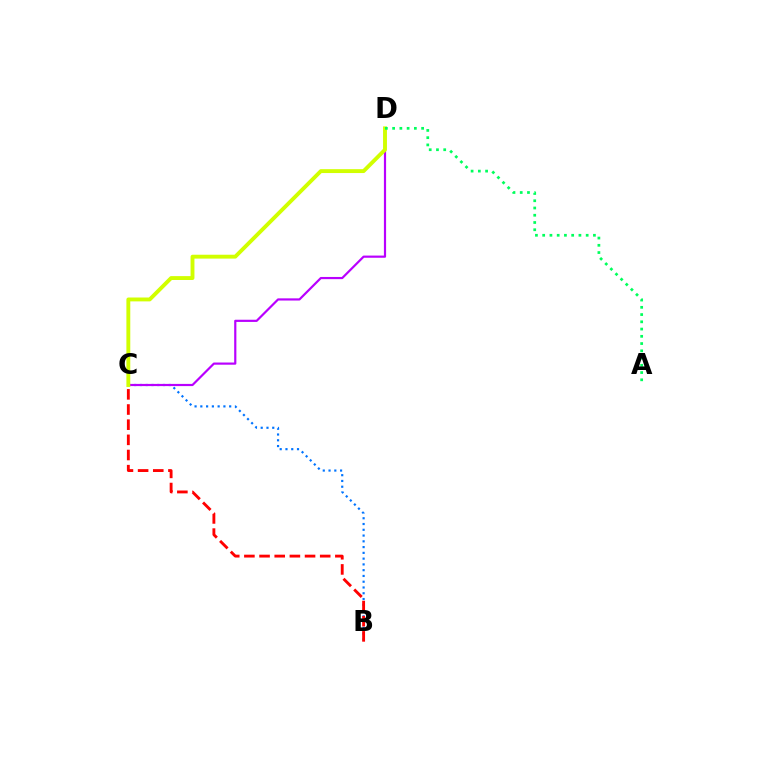{('B', 'C'): [{'color': '#0074ff', 'line_style': 'dotted', 'thickness': 1.57}, {'color': '#ff0000', 'line_style': 'dashed', 'thickness': 2.06}], ('C', 'D'): [{'color': '#b900ff', 'line_style': 'solid', 'thickness': 1.57}, {'color': '#d1ff00', 'line_style': 'solid', 'thickness': 2.79}], ('A', 'D'): [{'color': '#00ff5c', 'line_style': 'dotted', 'thickness': 1.97}]}